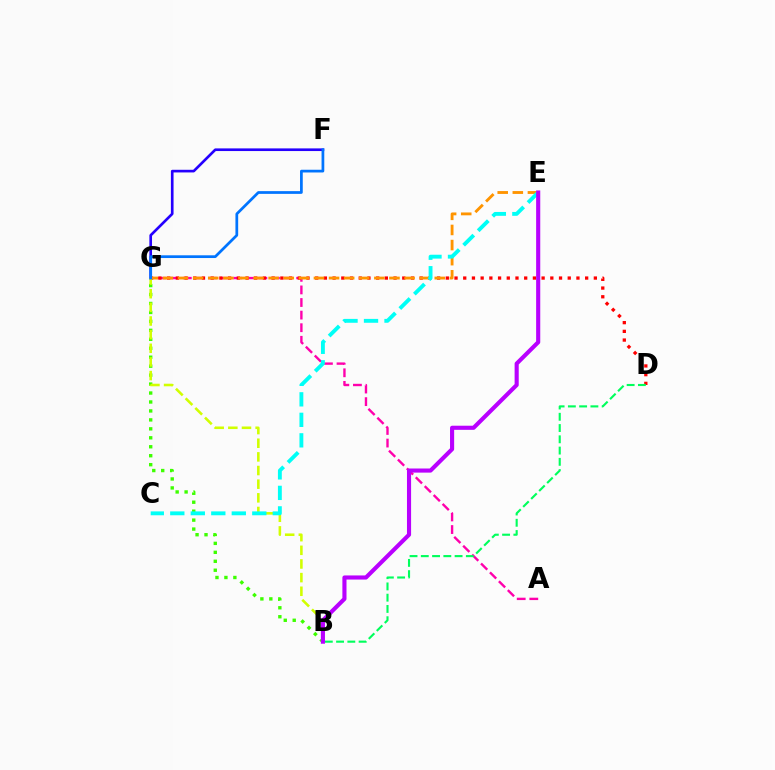{('A', 'G'): [{'color': '#ff00ac', 'line_style': 'dashed', 'thickness': 1.71}], ('B', 'G'): [{'color': '#3dff00', 'line_style': 'dotted', 'thickness': 2.43}, {'color': '#d1ff00', 'line_style': 'dashed', 'thickness': 1.85}], ('F', 'G'): [{'color': '#2500ff', 'line_style': 'solid', 'thickness': 1.91}, {'color': '#0074ff', 'line_style': 'solid', 'thickness': 1.97}], ('D', 'G'): [{'color': '#ff0000', 'line_style': 'dotted', 'thickness': 2.37}], ('E', 'G'): [{'color': '#ff9400', 'line_style': 'dashed', 'thickness': 2.05}], ('C', 'E'): [{'color': '#00fff6', 'line_style': 'dashed', 'thickness': 2.78}], ('B', 'D'): [{'color': '#00ff5c', 'line_style': 'dashed', 'thickness': 1.53}], ('B', 'E'): [{'color': '#b900ff', 'line_style': 'solid', 'thickness': 2.96}]}